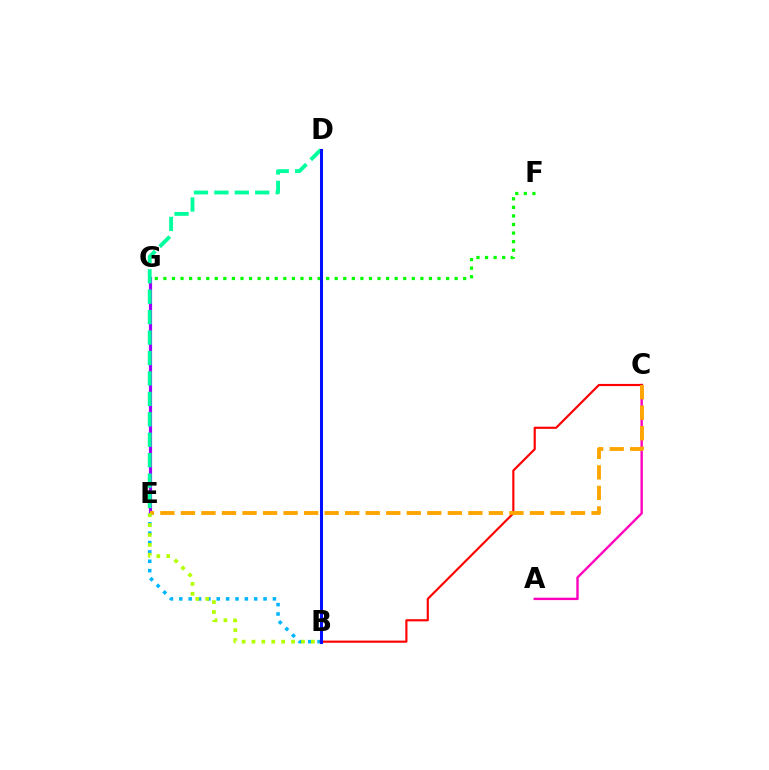{('E', 'G'): [{'color': '#9b00ff', 'line_style': 'solid', 'thickness': 2.28}], ('F', 'G'): [{'color': '#08ff00', 'line_style': 'dotted', 'thickness': 2.33}], ('A', 'C'): [{'color': '#ff00bd', 'line_style': 'solid', 'thickness': 1.72}], ('B', 'E'): [{'color': '#00b5ff', 'line_style': 'dotted', 'thickness': 2.54}, {'color': '#b3ff00', 'line_style': 'dotted', 'thickness': 2.69}], ('B', 'C'): [{'color': '#ff0000', 'line_style': 'solid', 'thickness': 1.55}], ('C', 'E'): [{'color': '#ffa500', 'line_style': 'dashed', 'thickness': 2.79}], ('D', 'E'): [{'color': '#00ff9d', 'line_style': 'dashed', 'thickness': 2.77}], ('B', 'D'): [{'color': '#0010ff', 'line_style': 'solid', 'thickness': 2.19}]}